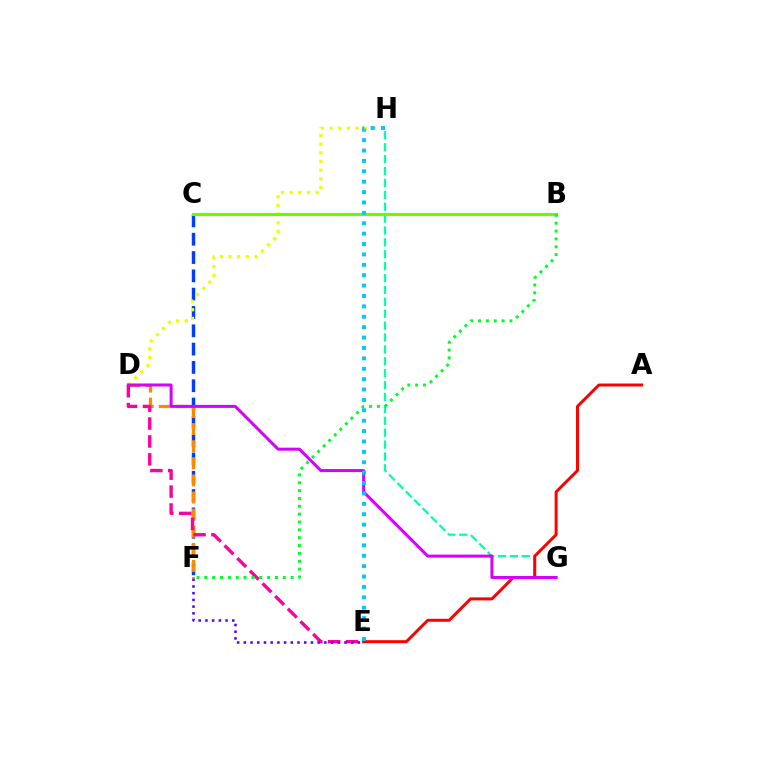{('C', 'F'): [{'color': '#003fff', 'line_style': 'dashed', 'thickness': 2.49}], ('G', 'H'): [{'color': '#00ffaf', 'line_style': 'dashed', 'thickness': 1.62}], ('D', 'H'): [{'color': '#eeff00', 'line_style': 'dotted', 'thickness': 2.36}], ('D', 'F'): [{'color': '#ff8800', 'line_style': 'dashed', 'thickness': 2.32}], ('A', 'E'): [{'color': '#ff0000', 'line_style': 'solid', 'thickness': 2.15}], ('D', 'G'): [{'color': '#d600ff', 'line_style': 'solid', 'thickness': 2.17}], ('B', 'C'): [{'color': '#66ff00', 'line_style': 'solid', 'thickness': 2.26}], ('D', 'E'): [{'color': '#ff00a0', 'line_style': 'dashed', 'thickness': 2.43}], ('E', 'F'): [{'color': '#4f00ff', 'line_style': 'dotted', 'thickness': 1.82}], ('B', 'F'): [{'color': '#00ff27', 'line_style': 'dotted', 'thickness': 2.13}], ('E', 'H'): [{'color': '#00c7ff', 'line_style': 'dotted', 'thickness': 2.82}]}